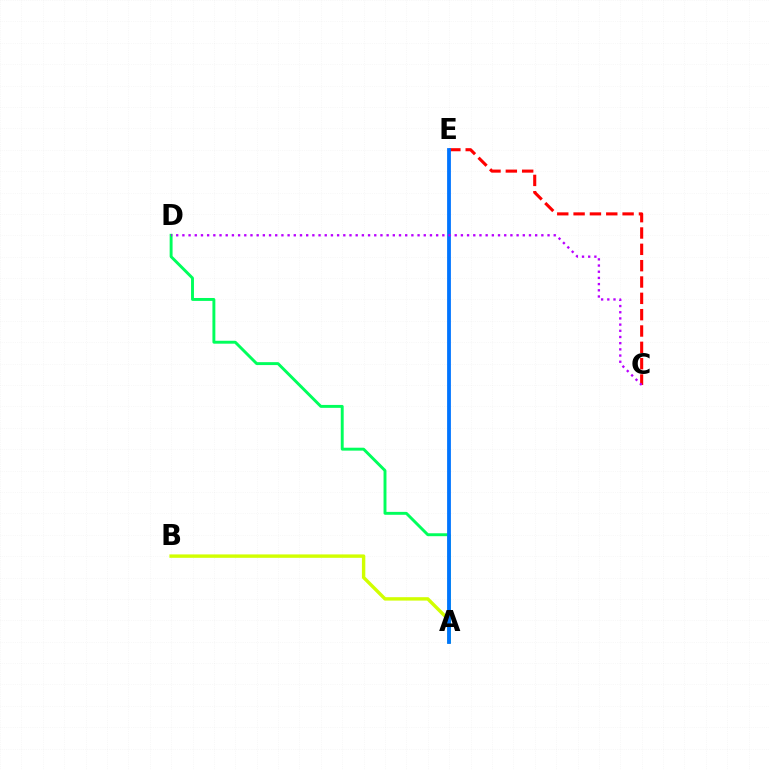{('A', 'B'): [{'color': '#d1ff00', 'line_style': 'solid', 'thickness': 2.45}], ('A', 'D'): [{'color': '#00ff5c', 'line_style': 'solid', 'thickness': 2.1}], ('C', 'E'): [{'color': '#ff0000', 'line_style': 'dashed', 'thickness': 2.22}], ('A', 'E'): [{'color': '#0074ff', 'line_style': 'solid', 'thickness': 2.73}], ('C', 'D'): [{'color': '#b900ff', 'line_style': 'dotted', 'thickness': 1.68}]}